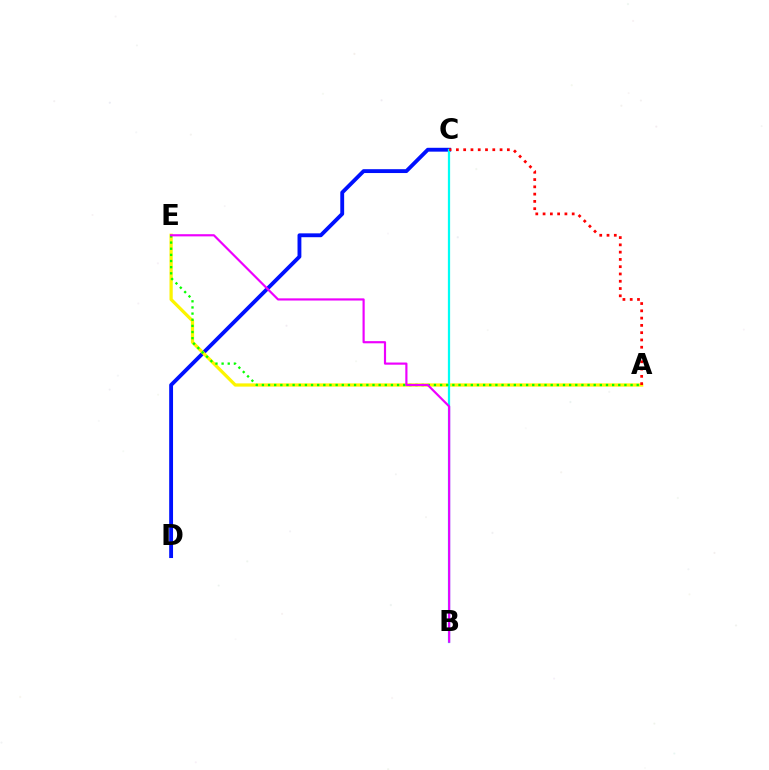{('C', 'D'): [{'color': '#0010ff', 'line_style': 'solid', 'thickness': 2.78}], ('A', 'E'): [{'color': '#fcf500', 'line_style': 'solid', 'thickness': 2.33}, {'color': '#08ff00', 'line_style': 'dotted', 'thickness': 1.67}], ('B', 'C'): [{'color': '#00fff6', 'line_style': 'solid', 'thickness': 1.61}], ('A', 'C'): [{'color': '#ff0000', 'line_style': 'dotted', 'thickness': 1.98}], ('B', 'E'): [{'color': '#ee00ff', 'line_style': 'solid', 'thickness': 1.57}]}